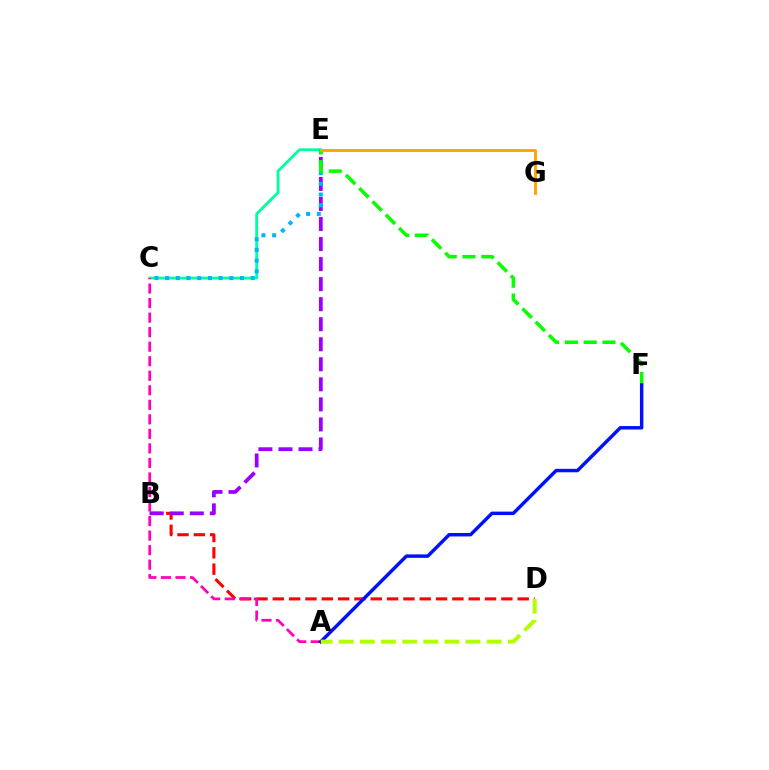{('B', 'D'): [{'color': '#ff0000', 'line_style': 'dashed', 'thickness': 2.22}], ('C', 'E'): [{'color': '#00ff9d', 'line_style': 'solid', 'thickness': 2.03}, {'color': '#00b5ff', 'line_style': 'dotted', 'thickness': 2.91}], ('B', 'E'): [{'color': '#9b00ff', 'line_style': 'dashed', 'thickness': 2.72}], ('A', 'C'): [{'color': '#ff00bd', 'line_style': 'dashed', 'thickness': 1.97}], ('E', 'F'): [{'color': '#08ff00', 'line_style': 'dashed', 'thickness': 2.55}], ('E', 'G'): [{'color': '#ffa500', 'line_style': 'solid', 'thickness': 2.1}], ('A', 'F'): [{'color': '#0010ff', 'line_style': 'solid', 'thickness': 2.48}], ('A', 'D'): [{'color': '#b3ff00', 'line_style': 'dashed', 'thickness': 2.87}]}